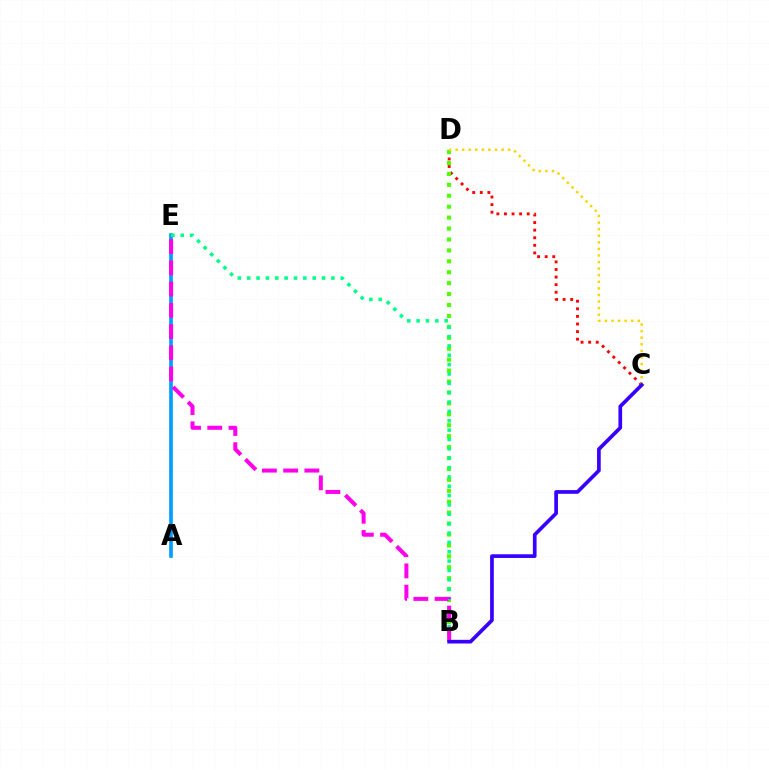{('A', 'E'): [{'color': '#009eff', 'line_style': 'solid', 'thickness': 2.64}], ('C', 'D'): [{'color': '#ff0000', 'line_style': 'dotted', 'thickness': 2.06}, {'color': '#ffd500', 'line_style': 'dotted', 'thickness': 1.79}], ('B', 'D'): [{'color': '#4fff00', 'line_style': 'dotted', 'thickness': 2.97}], ('B', 'E'): [{'color': '#00ff86', 'line_style': 'dotted', 'thickness': 2.54}, {'color': '#ff00ed', 'line_style': 'dashed', 'thickness': 2.88}], ('B', 'C'): [{'color': '#3700ff', 'line_style': 'solid', 'thickness': 2.65}]}